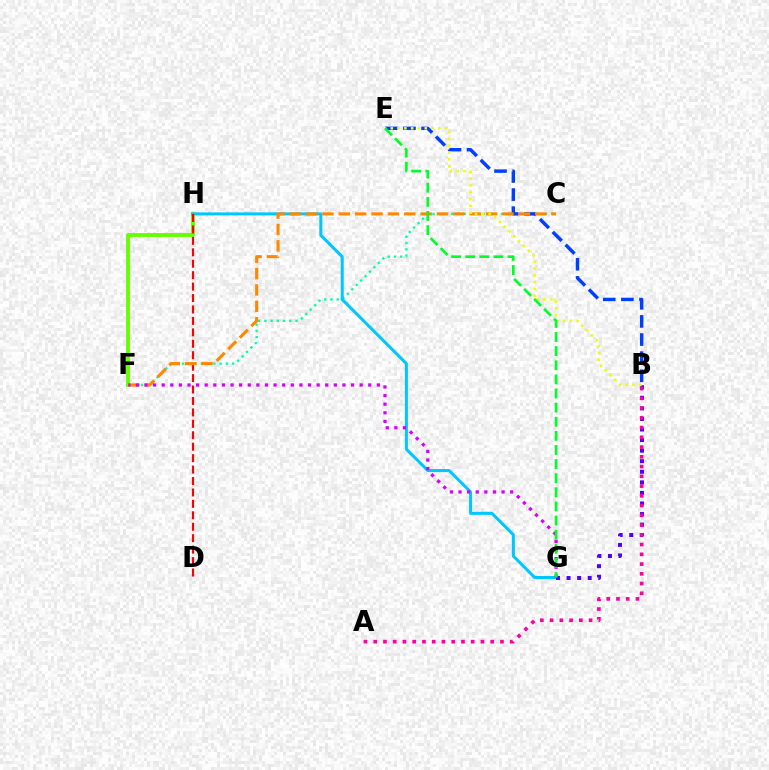{('C', 'F'): [{'color': '#00ffaf', 'line_style': 'dotted', 'thickness': 1.7}, {'color': '#ff8800', 'line_style': 'dashed', 'thickness': 2.22}], ('F', 'H'): [{'color': '#66ff00', 'line_style': 'solid', 'thickness': 2.79}], ('G', 'H'): [{'color': '#00c7ff', 'line_style': 'solid', 'thickness': 2.18}], ('B', 'E'): [{'color': '#003fff', 'line_style': 'dashed', 'thickness': 2.46}, {'color': '#eeff00', 'line_style': 'dotted', 'thickness': 1.85}], ('D', 'H'): [{'color': '#ff0000', 'line_style': 'dashed', 'thickness': 1.55}], ('B', 'G'): [{'color': '#4f00ff', 'line_style': 'dotted', 'thickness': 2.87}], ('F', 'G'): [{'color': '#d600ff', 'line_style': 'dotted', 'thickness': 2.34}], ('E', 'G'): [{'color': '#00ff27', 'line_style': 'dashed', 'thickness': 1.92}], ('A', 'B'): [{'color': '#ff00a0', 'line_style': 'dotted', 'thickness': 2.65}]}